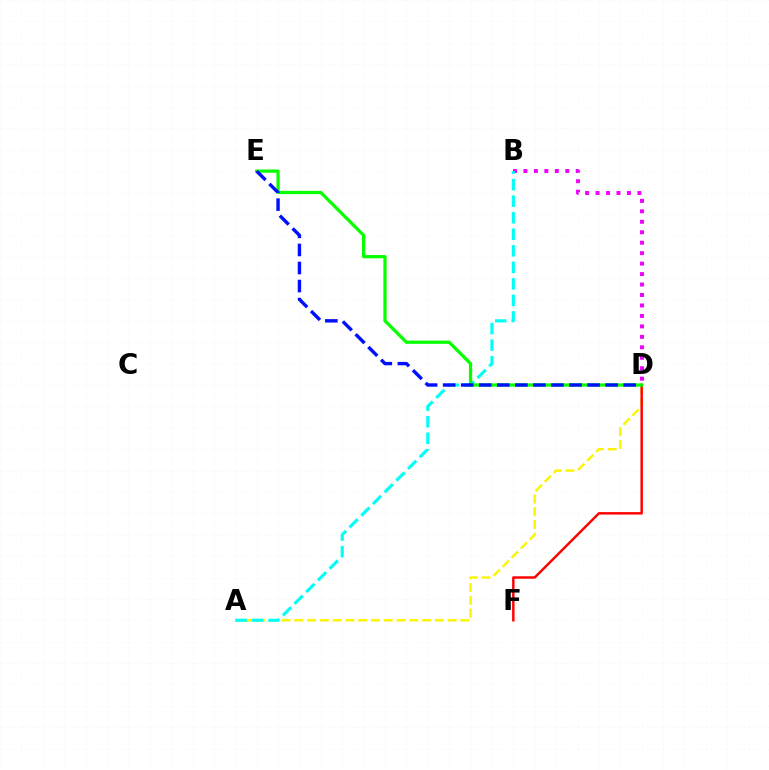{('B', 'D'): [{'color': '#ee00ff', 'line_style': 'dotted', 'thickness': 2.84}], ('A', 'D'): [{'color': '#fcf500', 'line_style': 'dashed', 'thickness': 1.74}], ('D', 'F'): [{'color': '#ff0000', 'line_style': 'solid', 'thickness': 1.77}], ('A', 'B'): [{'color': '#00fff6', 'line_style': 'dashed', 'thickness': 2.25}], ('D', 'E'): [{'color': '#08ff00', 'line_style': 'solid', 'thickness': 2.35}, {'color': '#0010ff', 'line_style': 'dashed', 'thickness': 2.45}]}